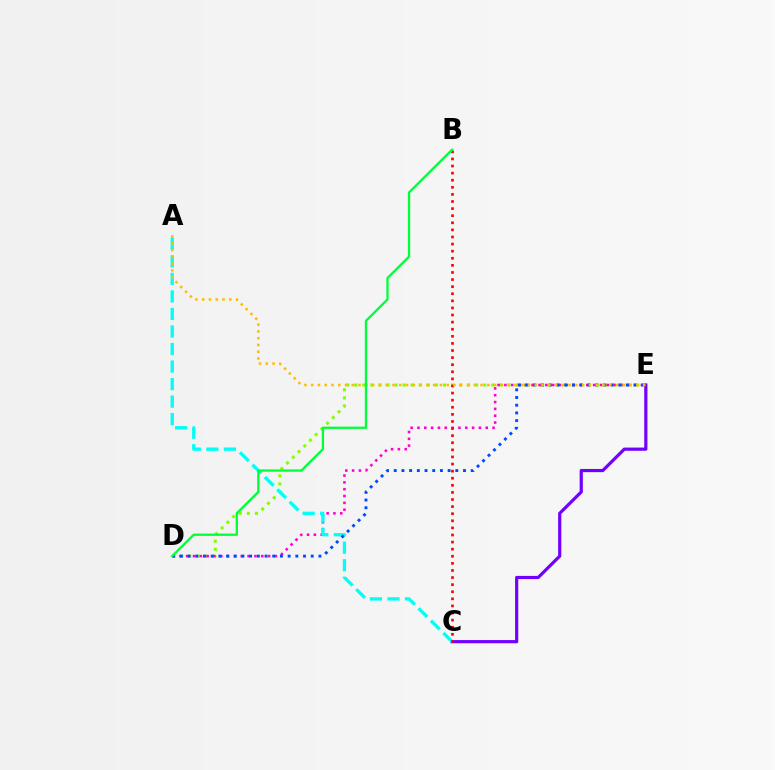{('D', 'E'): [{'color': '#84ff00', 'line_style': 'dotted', 'thickness': 2.19}, {'color': '#ff00cf', 'line_style': 'dotted', 'thickness': 1.85}, {'color': '#004bff', 'line_style': 'dotted', 'thickness': 2.09}], ('C', 'E'): [{'color': '#7200ff', 'line_style': 'solid', 'thickness': 2.3}], ('A', 'C'): [{'color': '#00fff6', 'line_style': 'dashed', 'thickness': 2.38}], ('B', 'C'): [{'color': '#ff0000', 'line_style': 'dotted', 'thickness': 1.93}], ('A', 'E'): [{'color': '#ffbd00', 'line_style': 'dotted', 'thickness': 1.84}], ('B', 'D'): [{'color': '#00ff39', 'line_style': 'solid', 'thickness': 1.65}]}